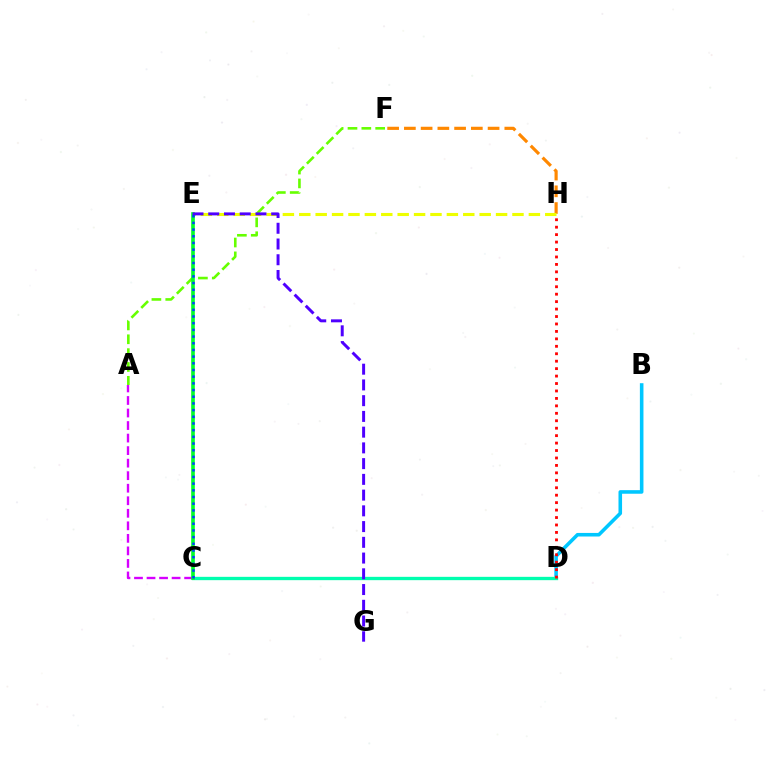{('F', 'H'): [{'color': '#ff8800', 'line_style': 'dashed', 'thickness': 2.27}], ('A', 'F'): [{'color': '#66ff00', 'line_style': 'dashed', 'thickness': 1.88}], ('E', 'H'): [{'color': '#eeff00', 'line_style': 'dashed', 'thickness': 2.23}], ('B', 'D'): [{'color': '#00c7ff', 'line_style': 'solid', 'thickness': 2.58}], ('C', 'D'): [{'color': '#00ffaf', 'line_style': 'solid', 'thickness': 2.4}], ('D', 'H'): [{'color': '#ff0000', 'line_style': 'dotted', 'thickness': 2.02}], ('A', 'C'): [{'color': '#d600ff', 'line_style': 'dashed', 'thickness': 1.7}], ('C', 'E'): [{'color': '#ff00a0', 'line_style': 'dotted', 'thickness': 1.54}, {'color': '#00ff27', 'line_style': 'solid', 'thickness': 2.61}, {'color': '#003fff', 'line_style': 'dotted', 'thickness': 1.82}], ('E', 'G'): [{'color': '#4f00ff', 'line_style': 'dashed', 'thickness': 2.14}]}